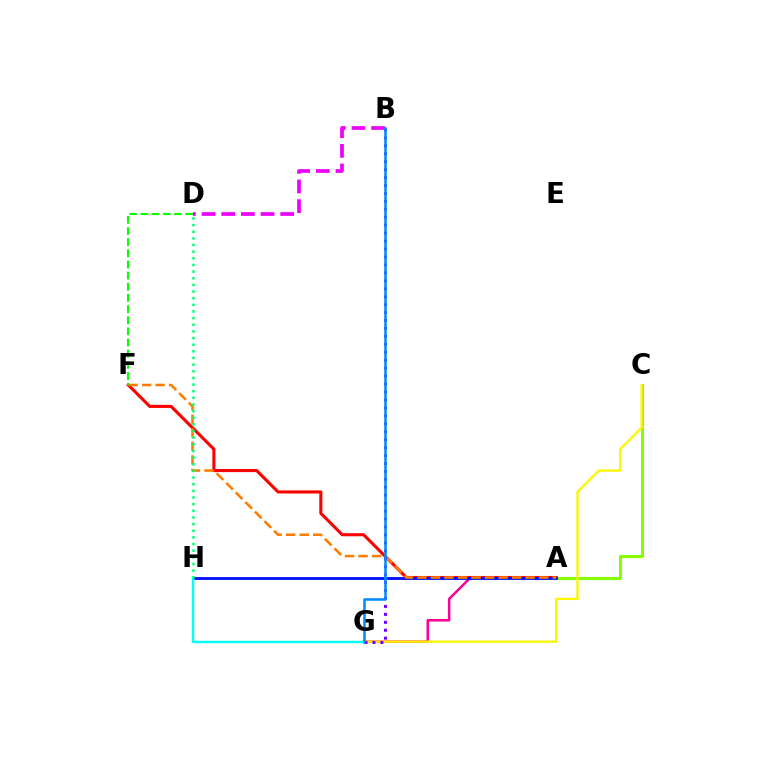{('A', 'G'): [{'color': '#ff0094', 'line_style': 'solid', 'thickness': 1.81}], ('A', 'C'): [{'color': '#84ff00', 'line_style': 'solid', 'thickness': 2.19}], ('A', 'F'): [{'color': '#ff0000', 'line_style': 'solid', 'thickness': 2.22}, {'color': '#ff7c00', 'line_style': 'dashed', 'thickness': 1.84}], ('C', 'G'): [{'color': '#fcf500', 'line_style': 'solid', 'thickness': 1.68}], ('A', 'H'): [{'color': '#0010ff', 'line_style': 'solid', 'thickness': 2.03}], ('G', 'H'): [{'color': '#00fff6', 'line_style': 'solid', 'thickness': 1.74}], ('D', 'F'): [{'color': '#08ff00', 'line_style': 'dashed', 'thickness': 1.52}], ('B', 'D'): [{'color': '#ee00ff', 'line_style': 'dashed', 'thickness': 2.67}], ('B', 'G'): [{'color': '#7200ff', 'line_style': 'dotted', 'thickness': 2.16}, {'color': '#008cff', 'line_style': 'solid', 'thickness': 1.83}], ('D', 'H'): [{'color': '#00ff74', 'line_style': 'dotted', 'thickness': 1.81}]}